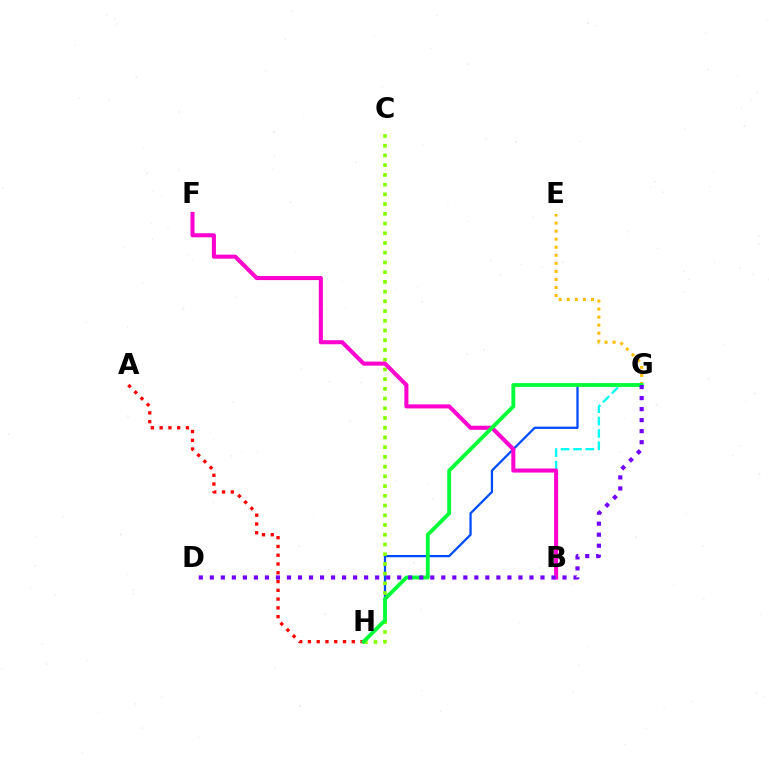{('B', 'G'): [{'color': '#00fff6', 'line_style': 'dashed', 'thickness': 1.68}], ('G', 'H'): [{'color': '#004bff', 'line_style': 'solid', 'thickness': 1.63}, {'color': '#00ff39', 'line_style': 'solid', 'thickness': 2.76}], ('E', 'G'): [{'color': '#ffbd00', 'line_style': 'dotted', 'thickness': 2.19}], ('A', 'H'): [{'color': '#ff0000', 'line_style': 'dotted', 'thickness': 2.38}], ('C', 'H'): [{'color': '#84ff00', 'line_style': 'dotted', 'thickness': 2.64}], ('B', 'F'): [{'color': '#ff00cf', 'line_style': 'solid', 'thickness': 2.92}], ('D', 'G'): [{'color': '#7200ff', 'line_style': 'dotted', 'thickness': 2.99}]}